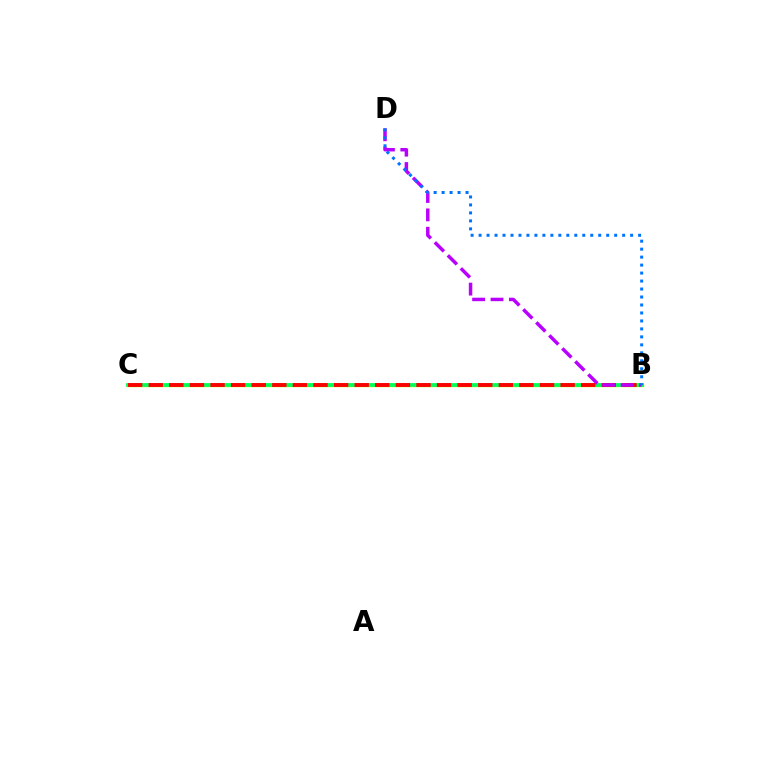{('B', 'C'): [{'color': '#d1ff00', 'line_style': 'solid', 'thickness': 2.45}, {'color': '#00ff5c', 'line_style': 'solid', 'thickness': 2.72}, {'color': '#ff0000', 'line_style': 'dashed', 'thickness': 2.8}], ('B', 'D'): [{'color': '#b900ff', 'line_style': 'dashed', 'thickness': 2.5}, {'color': '#0074ff', 'line_style': 'dotted', 'thickness': 2.17}]}